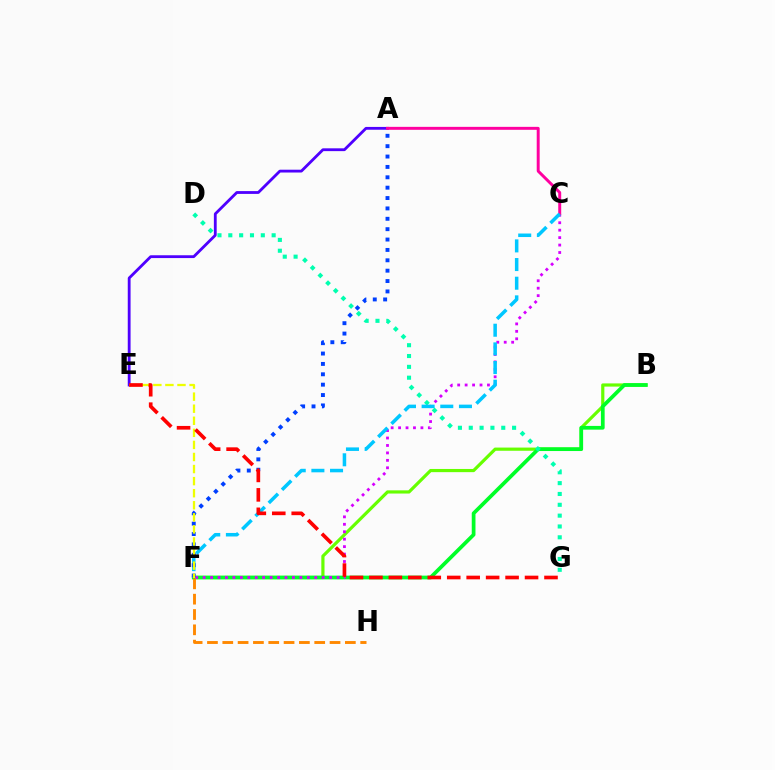{('B', 'F'): [{'color': '#66ff00', 'line_style': 'solid', 'thickness': 2.3}, {'color': '#00ff27', 'line_style': 'solid', 'thickness': 2.69}], ('A', 'E'): [{'color': '#4f00ff', 'line_style': 'solid', 'thickness': 2.03}], ('D', 'G'): [{'color': '#00ffaf', 'line_style': 'dotted', 'thickness': 2.94}], ('C', 'F'): [{'color': '#d600ff', 'line_style': 'dotted', 'thickness': 2.02}, {'color': '#00c7ff', 'line_style': 'dashed', 'thickness': 2.53}], ('A', 'C'): [{'color': '#ff00a0', 'line_style': 'solid', 'thickness': 2.13}], ('A', 'F'): [{'color': '#003fff', 'line_style': 'dotted', 'thickness': 2.82}], ('E', 'F'): [{'color': '#eeff00', 'line_style': 'dashed', 'thickness': 1.64}], ('E', 'G'): [{'color': '#ff0000', 'line_style': 'dashed', 'thickness': 2.64}], ('F', 'H'): [{'color': '#ff8800', 'line_style': 'dashed', 'thickness': 2.08}]}